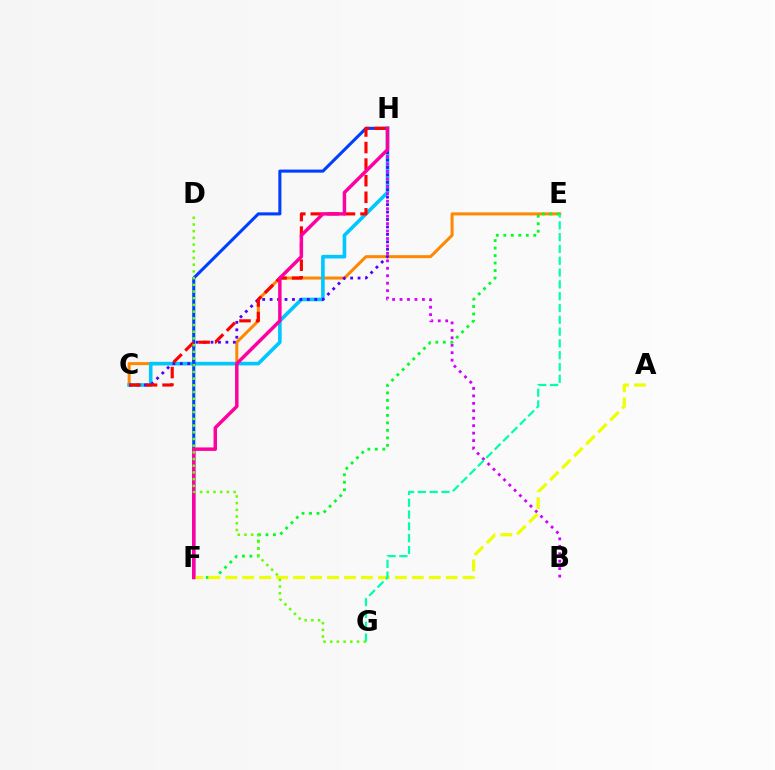{('C', 'E'): [{'color': '#ff8800', 'line_style': 'solid', 'thickness': 2.18}], ('C', 'H'): [{'color': '#00c7ff', 'line_style': 'solid', 'thickness': 2.6}, {'color': '#4f00ff', 'line_style': 'dotted', 'thickness': 2.02}, {'color': '#ff0000', 'line_style': 'dashed', 'thickness': 2.25}], ('B', 'H'): [{'color': '#d600ff', 'line_style': 'dotted', 'thickness': 2.02}], ('E', 'F'): [{'color': '#00ff27', 'line_style': 'dotted', 'thickness': 2.03}], ('F', 'H'): [{'color': '#003fff', 'line_style': 'solid', 'thickness': 2.21}, {'color': '#ff00a0', 'line_style': 'solid', 'thickness': 2.49}], ('A', 'F'): [{'color': '#eeff00', 'line_style': 'dashed', 'thickness': 2.3}], ('E', 'G'): [{'color': '#00ffaf', 'line_style': 'dashed', 'thickness': 1.6}], ('D', 'G'): [{'color': '#66ff00', 'line_style': 'dotted', 'thickness': 1.82}]}